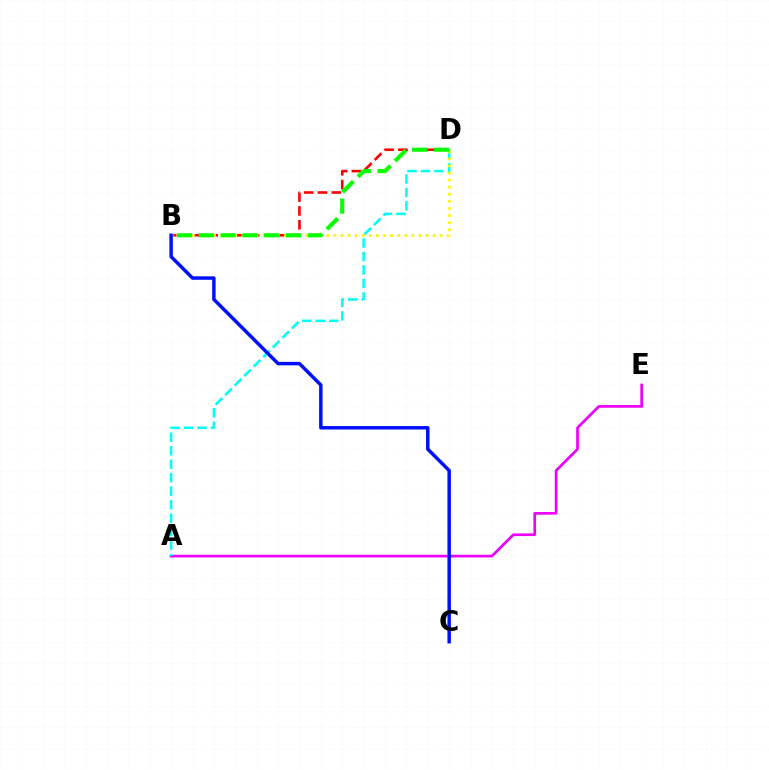{('B', 'D'): [{'color': '#ff0000', 'line_style': 'dashed', 'thickness': 1.88}, {'color': '#fcf500', 'line_style': 'dotted', 'thickness': 1.92}, {'color': '#08ff00', 'line_style': 'dashed', 'thickness': 2.96}], ('A', 'E'): [{'color': '#ee00ff', 'line_style': 'solid', 'thickness': 1.94}], ('A', 'D'): [{'color': '#00fff6', 'line_style': 'dashed', 'thickness': 1.83}], ('B', 'C'): [{'color': '#0010ff', 'line_style': 'solid', 'thickness': 2.5}]}